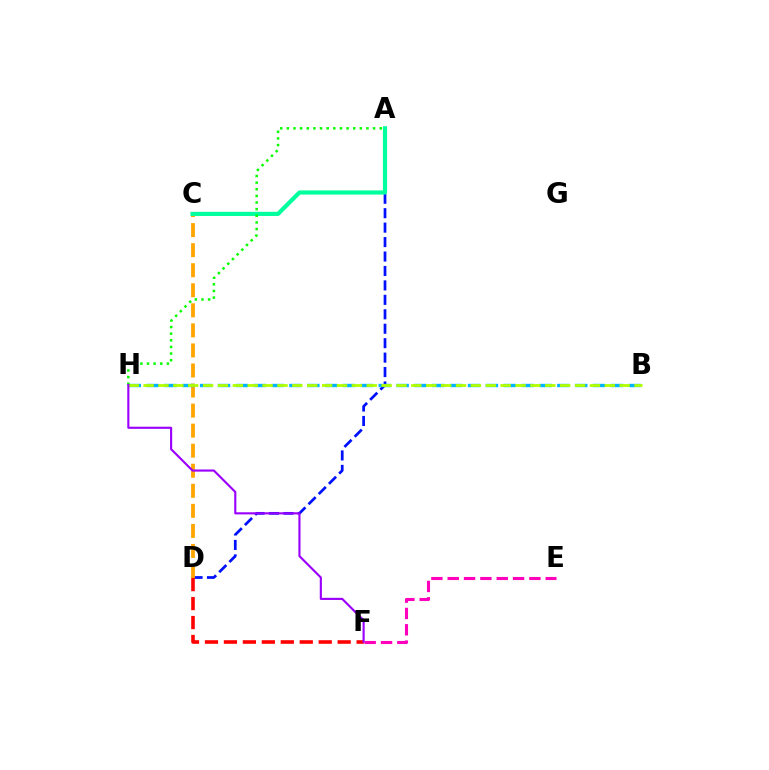{('A', 'D'): [{'color': '#0010ff', 'line_style': 'dashed', 'thickness': 1.96}], ('C', 'D'): [{'color': '#ffa500', 'line_style': 'dashed', 'thickness': 2.72}], ('E', 'F'): [{'color': '#ff00bd', 'line_style': 'dashed', 'thickness': 2.22}], ('A', 'C'): [{'color': '#00ff9d', 'line_style': 'solid', 'thickness': 2.99}], ('B', 'H'): [{'color': '#00b5ff', 'line_style': 'dashed', 'thickness': 2.43}, {'color': '#b3ff00', 'line_style': 'dashed', 'thickness': 2.02}], ('D', 'F'): [{'color': '#ff0000', 'line_style': 'dashed', 'thickness': 2.58}], ('A', 'H'): [{'color': '#08ff00', 'line_style': 'dotted', 'thickness': 1.8}], ('F', 'H'): [{'color': '#9b00ff', 'line_style': 'solid', 'thickness': 1.54}]}